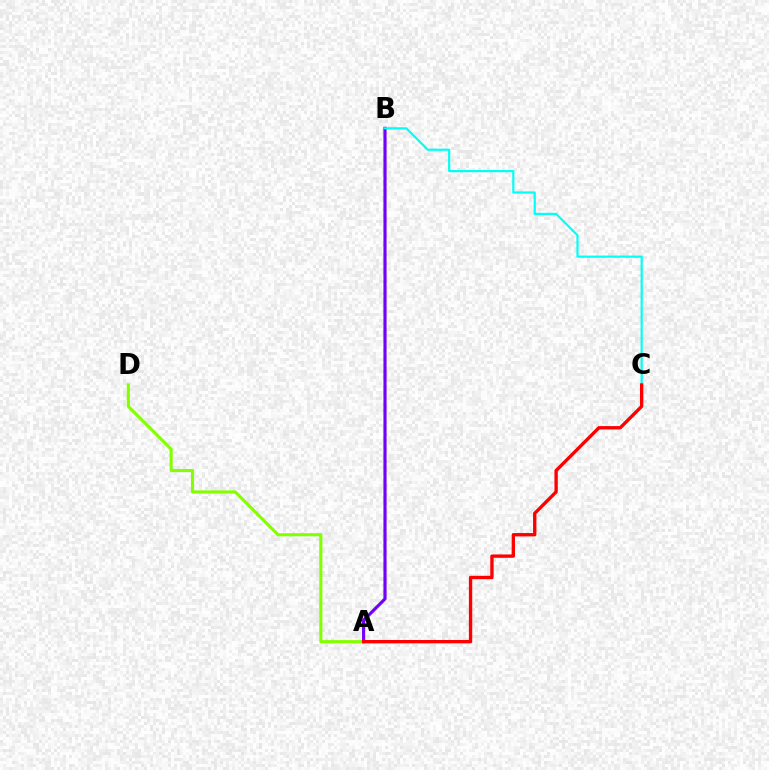{('A', 'D'): [{'color': '#84ff00', 'line_style': 'solid', 'thickness': 2.24}], ('A', 'B'): [{'color': '#7200ff', 'line_style': 'solid', 'thickness': 2.27}], ('B', 'C'): [{'color': '#00fff6', 'line_style': 'solid', 'thickness': 1.58}], ('A', 'C'): [{'color': '#ff0000', 'line_style': 'solid', 'thickness': 2.41}]}